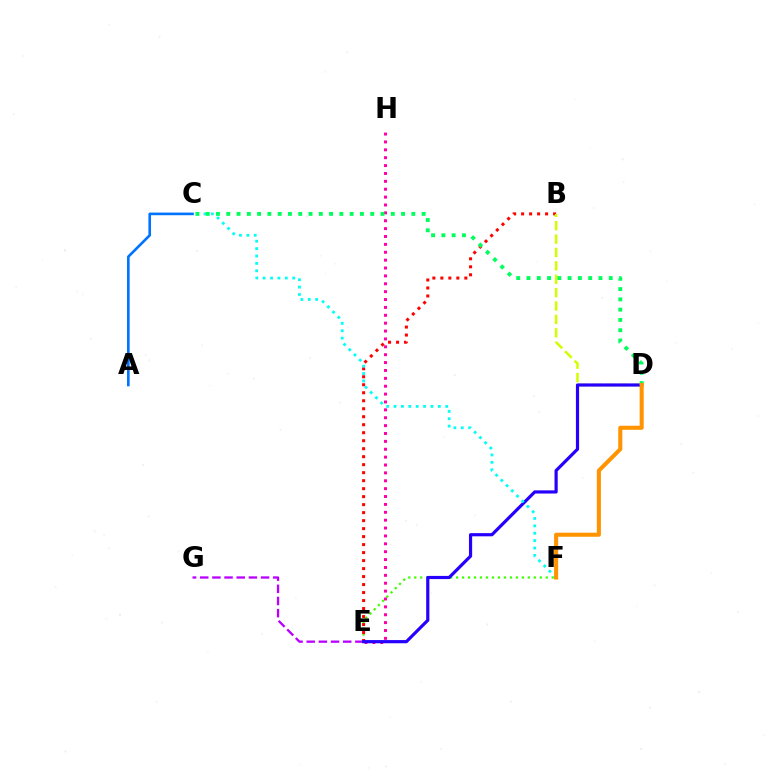{('E', 'F'): [{'color': '#3dff00', 'line_style': 'dotted', 'thickness': 1.62}], ('E', 'G'): [{'color': '#b900ff', 'line_style': 'dashed', 'thickness': 1.65}], ('B', 'E'): [{'color': '#ff0000', 'line_style': 'dotted', 'thickness': 2.17}], ('A', 'C'): [{'color': '#0074ff', 'line_style': 'solid', 'thickness': 1.89}], ('B', 'D'): [{'color': '#d1ff00', 'line_style': 'dashed', 'thickness': 1.82}], ('E', 'H'): [{'color': '#ff00ac', 'line_style': 'dotted', 'thickness': 2.14}], ('D', 'E'): [{'color': '#2500ff', 'line_style': 'solid', 'thickness': 2.29}], ('C', 'F'): [{'color': '#00fff6', 'line_style': 'dotted', 'thickness': 2.01}], ('C', 'D'): [{'color': '#00ff5c', 'line_style': 'dotted', 'thickness': 2.79}], ('D', 'F'): [{'color': '#ff9400', 'line_style': 'solid', 'thickness': 2.92}]}